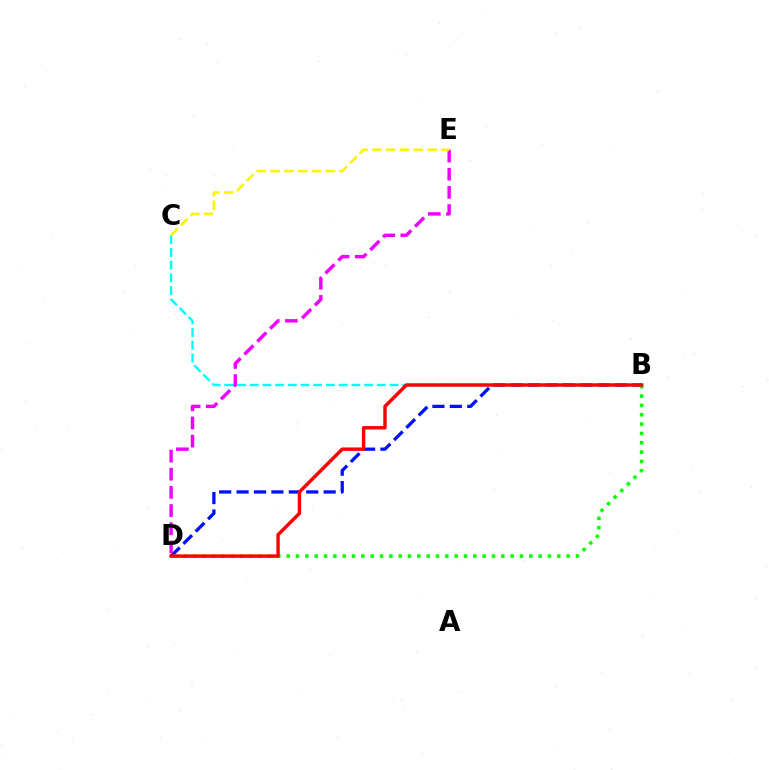{('B', 'D'): [{'color': '#0010ff', 'line_style': 'dashed', 'thickness': 2.37}, {'color': '#08ff00', 'line_style': 'dotted', 'thickness': 2.54}, {'color': '#ff0000', 'line_style': 'solid', 'thickness': 2.47}], ('B', 'C'): [{'color': '#00fff6', 'line_style': 'dashed', 'thickness': 1.73}], ('D', 'E'): [{'color': '#ee00ff', 'line_style': 'dashed', 'thickness': 2.47}], ('C', 'E'): [{'color': '#fcf500', 'line_style': 'dashed', 'thickness': 1.88}]}